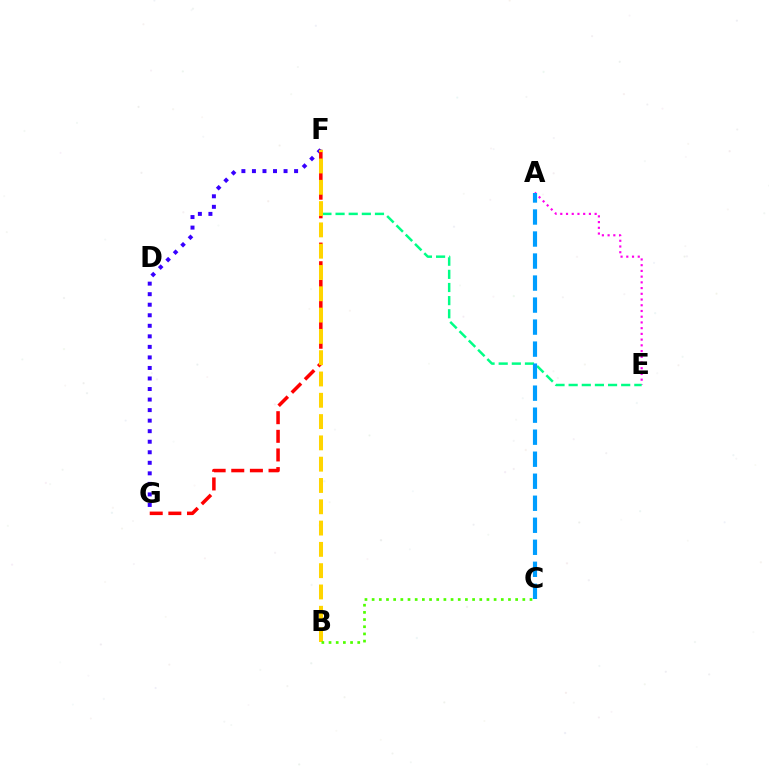{('A', 'E'): [{'color': '#ff00ed', 'line_style': 'dotted', 'thickness': 1.56}], ('E', 'F'): [{'color': '#00ff86', 'line_style': 'dashed', 'thickness': 1.78}], ('F', 'G'): [{'color': '#3700ff', 'line_style': 'dotted', 'thickness': 2.86}, {'color': '#ff0000', 'line_style': 'dashed', 'thickness': 2.53}], ('A', 'C'): [{'color': '#009eff', 'line_style': 'dashed', 'thickness': 2.99}], ('B', 'F'): [{'color': '#ffd500', 'line_style': 'dashed', 'thickness': 2.89}], ('B', 'C'): [{'color': '#4fff00', 'line_style': 'dotted', 'thickness': 1.95}]}